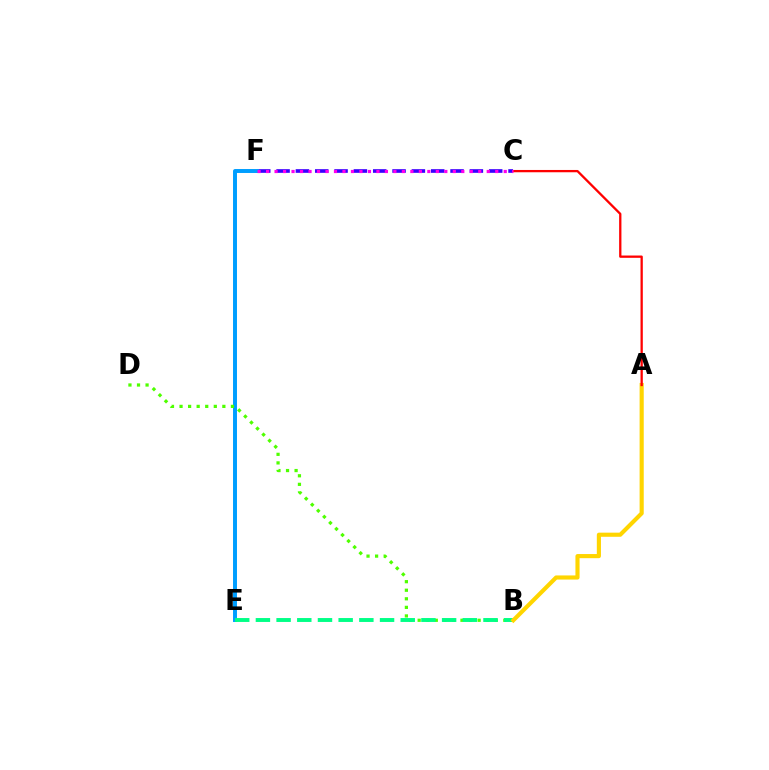{('C', 'F'): [{'color': '#3700ff', 'line_style': 'dashed', 'thickness': 2.63}, {'color': '#ff00ed', 'line_style': 'dotted', 'thickness': 2.31}], ('E', 'F'): [{'color': '#009eff', 'line_style': 'solid', 'thickness': 2.84}], ('B', 'D'): [{'color': '#4fff00', 'line_style': 'dotted', 'thickness': 2.33}], ('B', 'E'): [{'color': '#00ff86', 'line_style': 'dashed', 'thickness': 2.81}], ('A', 'B'): [{'color': '#ffd500', 'line_style': 'solid', 'thickness': 2.98}], ('A', 'C'): [{'color': '#ff0000', 'line_style': 'solid', 'thickness': 1.65}]}